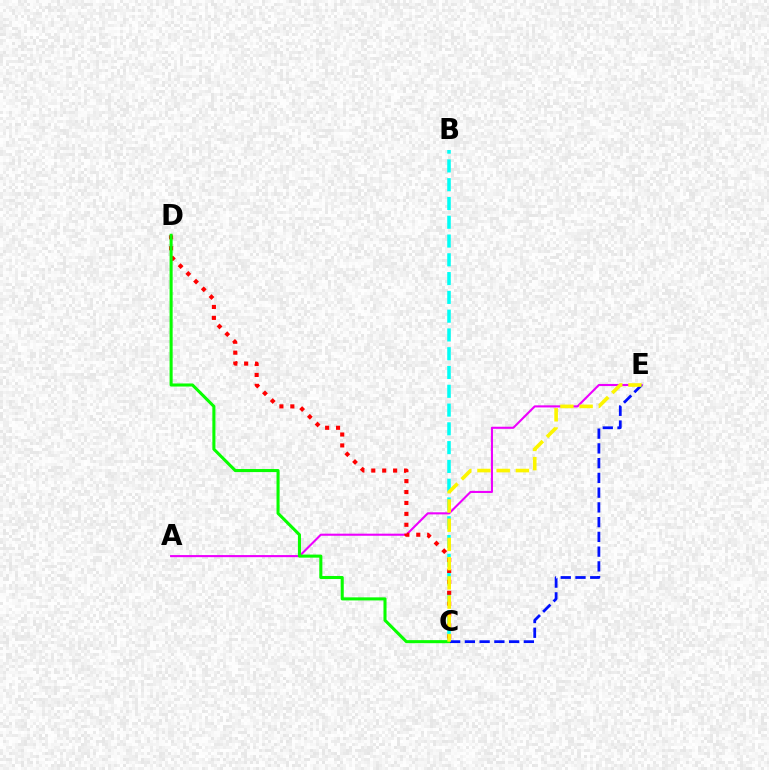{('B', 'C'): [{'color': '#00fff6', 'line_style': 'dashed', 'thickness': 2.55}], ('A', 'E'): [{'color': '#ee00ff', 'line_style': 'solid', 'thickness': 1.51}], ('C', 'D'): [{'color': '#ff0000', 'line_style': 'dotted', 'thickness': 2.97}, {'color': '#08ff00', 'line_style': 'solid', 'thickness': 2.2}], ('C', 'E'): [{'color': '#0010ff', 'line_style': 'dashed', 'thickness': 2.0}, {'color': '#fcf500', 'line_style': 'dashed', 'thickness': 2.61}]}